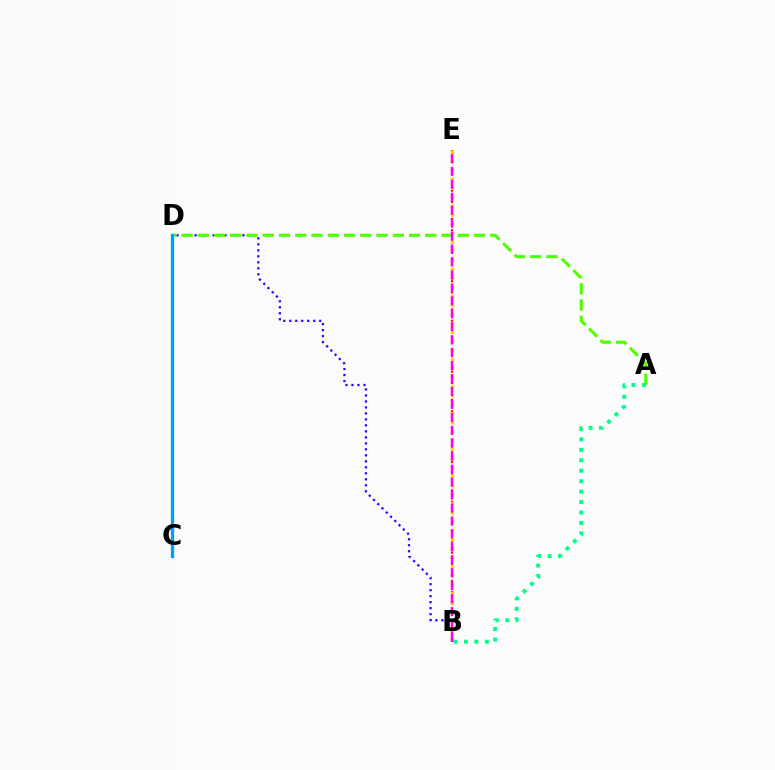{('B', 'E'): [{'color': '#ff0000', 'line_style': 'dotted', 'thickness': 1.54}, {'color': '#ffd500', 'line_style': 'dotted', 'thickness': 2.45}, {'color': '#ff00ed', 'line_style': 'dashed', 'thickness': 1.76}], ('B', 'D'): [{'color': '#3700ff', 'line_style': 'dotted', 'thickness': 1.63}], ('A', 'D'): [{'color': '#4fff00', 'line_style': 'dashed', 'thickness': 2.21}], ('A', 'B'): [{'color': '#00ff86', 'line_style': 'dotted', 'thickness': 2.84}], ('C', 'D'): [{'color': '#009eff', 'line_style': 'solid', 'thickness': 2.37}]}